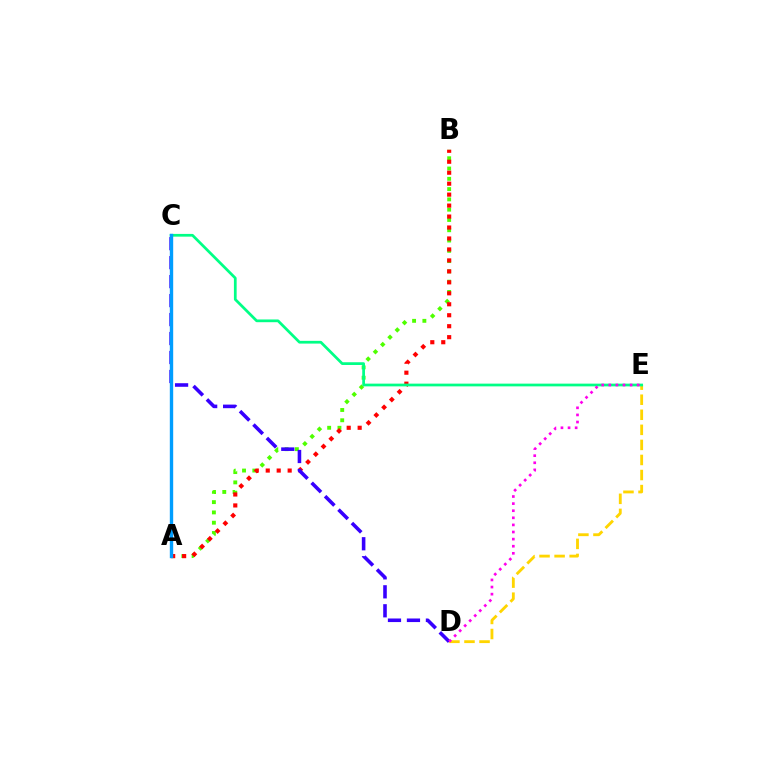{('A', 'B'): [{'color': '#4fff00', 'line_style': 'dotted', 'thickness': 2.79}, {'color': '#ff0000', 'line_style': 'dotted', 'thickness': 2.98}], ('C', 'D'): [{'color': '#3700ff', 'line_style': 'dashed', 'thickness': 2.58}], ('D', 'E'): [{'color': '#ffd500', 'line_style': 'dashed', 'thickness': 2.05}, {'color': '#ff00ed', 'line_style': 'dotted', 'thickness': 1.93}], ('C', 'E'): [{'color': '#00ff86', 'line_style': 'solid', 'thickness': 1.97}], ('A', 'C'): [{'color': '#009eff', 'line_style': 'solid', 'thickness': 2.43}]}